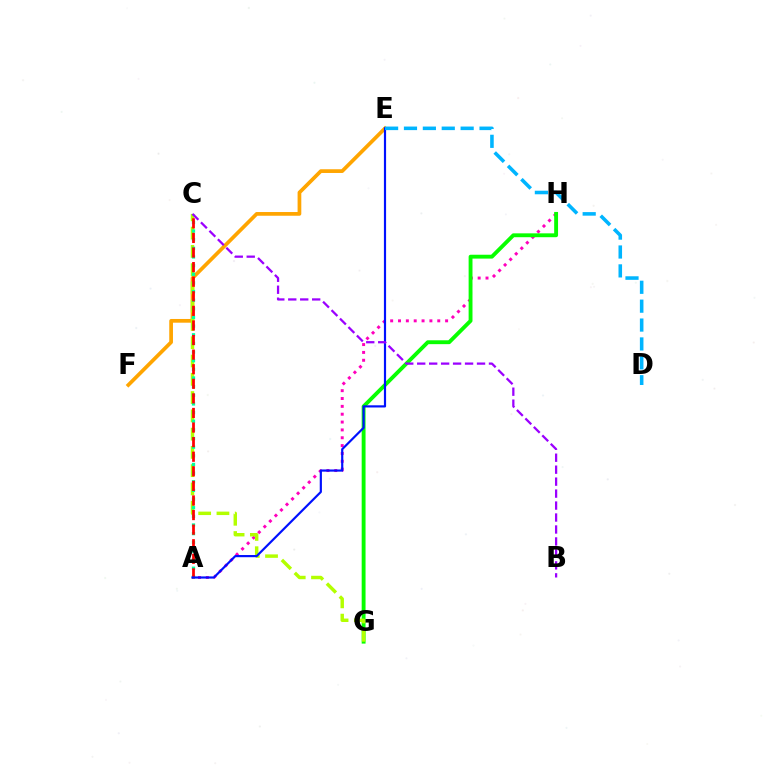{('A', 'H'): [{'color': '#ff00bd', 'line_style': 'dotted', 'thickness': 2.13}], ('G', 'H'): [{'color': '#08ff00', 'line_style': 'solid', 'thickness': 2.79}], ('E', 'F'): [{'color': '#ffa500', 'line_style': 'solid', 'thickness': 2.67}], ('C', 'G'): [{'color': '#b3ff00', 'line_style': 'dashed', 'thickness': 2.48}], ('A', 'C'): [{'color': '#00ff9d', 'line_style': 'dotted', 'thickness': 2.35}, {'color': '#ff0000', 'line_style': 'dashed', 'thickness': 1.98}], ('A', 'E'): [{'color': '#0010ff', 'line_style': 'solid', 'thickness': 1.57}], ('D', 'E'): [{'color': '#00b5ff', 'line_style': 'dashed', 'thickness': 2.57}], ('B', 'C'): [{'color': '#9b00ff', 'line_style': 'dashed', 'thickness': 1.63}]}